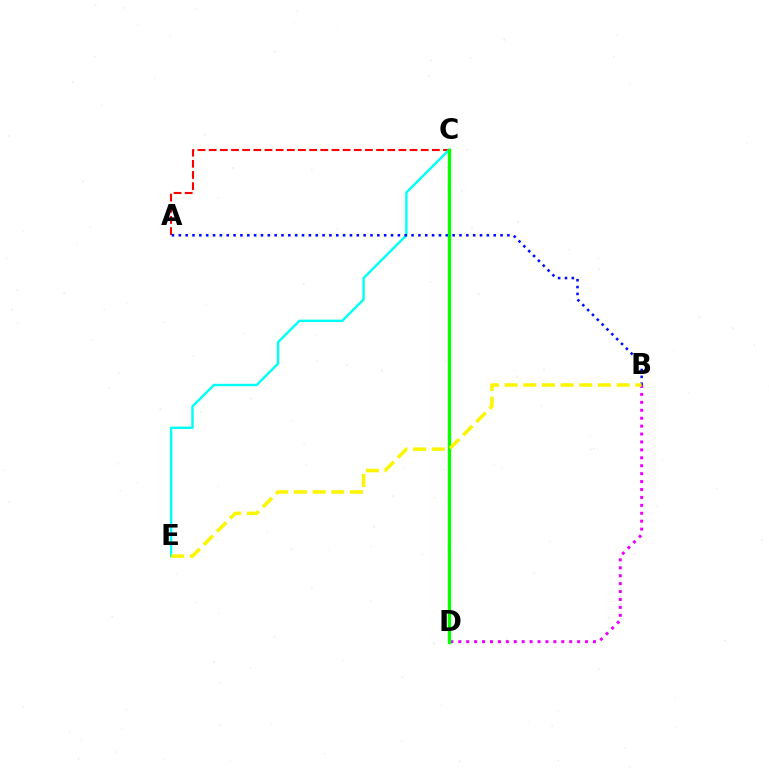{('A', 'C'): [{'color': '#ff0000', 'line_style': 'dashed', 'thickness': 1.52}], ('C', 'E'): [{'color': '#00fff6', 'line_style': 'solid', 'thickness': 1.73}], ('A', 'B'): [{'color': '#0010ff', 'line_style': 'dotted', 'thickness': 1.86}], ('B', 'D'): [{'color': '#ee00ff', 'line_style': 'dotted', 'thickness': 2.15}], ('C', 'D'): [{'color': '#08ff00', 'line_style': 'solid', 'thickness': 2.42}], ('B', 'E'): [{'color': '#fcf500', 'line_style': 'dashed', 'thickness': 2.54}]}